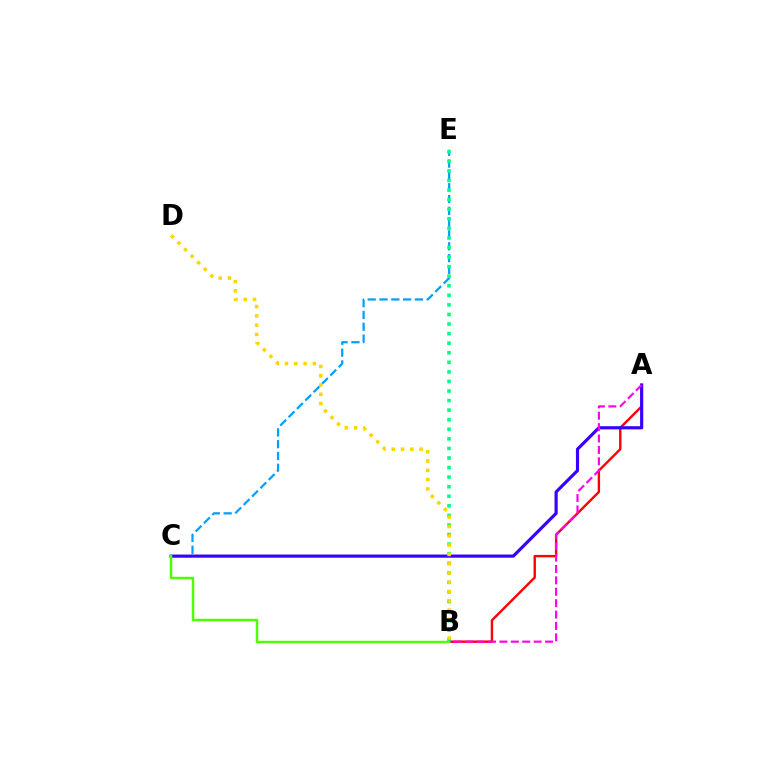{('C', 'E'): [{'color': '#009eff', 'line_style': 'dashed', 'thickness': 1.6}], ('A', 'B'): [{'color': '#ff0000', 'line_style': 'solid', 'thickness': 1.73}, {'color': '#ff00ed', 'line_style': 'dashed', 'thickness': 1.55}], ('A', 'C'): [{'color': '#3700ff', 'line_style': 'solid', 'thickness': 2.27}], ('B', 'E'): [{'color': '#00ff86', 'line_style': 'dotted', 'thickness': 2.6}], ('B', 'C'): [{'color': '#4fff00', 'line_style': 'solid', 'thickness': 1.78}], ('B', 'D'): [{'color': '#ffd500', 'line_style': 'dotted', 'thickness': 2.52}]}